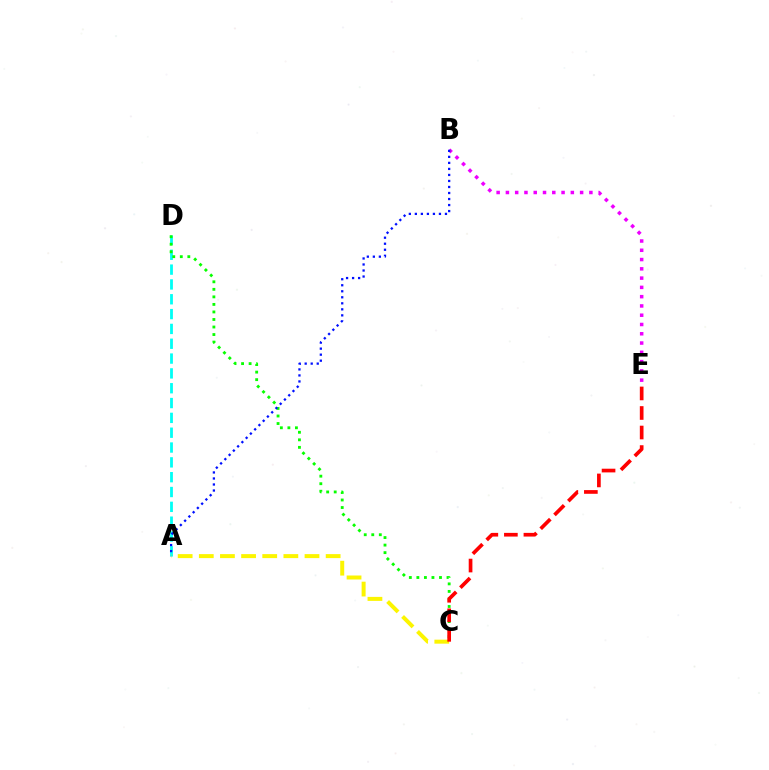{('B', 'E'): [{'color': '#ee00ff', 'line_style': 'dotted', 'thickness': 2.52}], ('A', 'D'): [{'color': '#00fff6', 'line_style': 'dashed', 'thickness': 2.01}], ('A', 'C'): [{'color': '#fcf500', 'line_style': 'dashed', 'thickness': 2.87}], ('C', 'D'): [{'color': '#08ff00', 'line_style': 'dotted', 'thickness': 2.05}], ('C', 'E'): [{'color': '#ff0000', 'line_style': 'dashed', 'thickness': 2.65}], ('A', 'B'): [{'color': '#0010ff', 'line_style': 'dotted', 'thickness': 1.64}]}